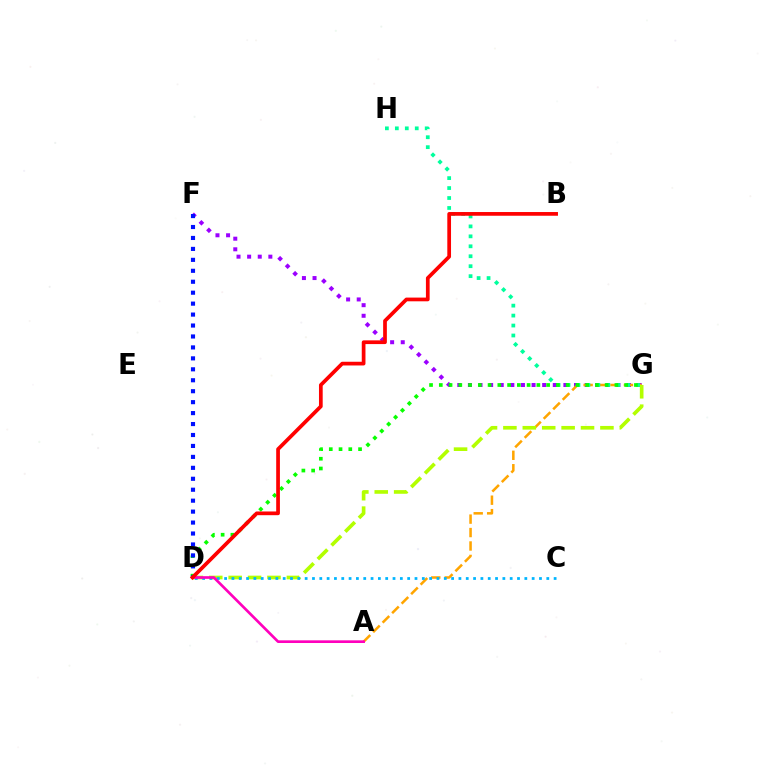{('F', 'G'): [{'color': '#9b00ff', 'line_style': 'dotted', 'thickness': 2.88}], ('A', 'G'): [{'color': '#ffa500', 'line_style': 'dashed', 'thickness': 1.83}], ('G', 'H'): [{'color': '#00ff9d', 'line_style': 'dotted', 'thickness': 2.7}], ('D', 'G'): [{'color': '#b3ff00', 'line_style': 'dashed', 'thickness': 2.64}, {'color': '#08ff00', 'line_style': 'dotted', 'thickness': 2.65}], ('D', 'F'): [{'color': '#0010ff', 'line_style': 'dotted', 'thickness': 2.97}], ('C', 'D'): [{'color': '#00b5ff', 'line_style': 'dotted', 'thickness': 1.99}], ('A', 'D'): [{'color': '#ff00bd', 'line_style': 'solid', 'thickness': 1.93}], ('B', 'D'): [{'color': '#ff0000', 'line_style': 'solid', 'thickness': 2.68}]}